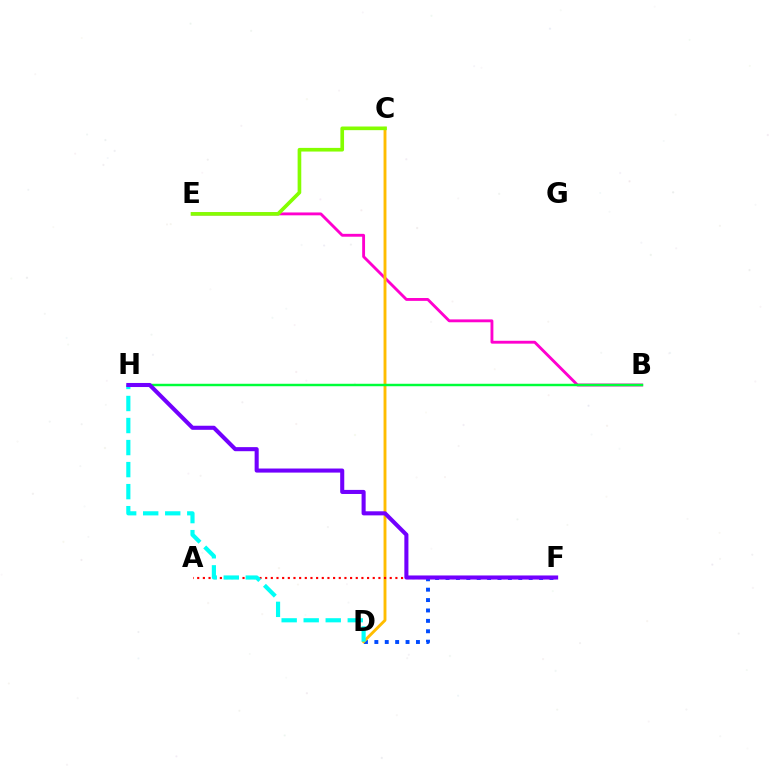{('D', 'F'): [{'color': '#004bff', 'line_style': 'dotted', 'thickness': 2.82}], ('B', 'E'): [{'color': '#ff00cf', 'line_style': 'solid', 'thickness': 2.06}], ('C', 'D'): [{'color': '#ffbd00', 'line_style': 'solid', 'thickness': 2.08}], ('A', 'F'): [{'color': '#ff0000', 'line_style': 'dotted', 'thickness': 1.54}], ('B', 'H'): [{'color': '#00ff39', 'line_style': 'solid', 'thickness': 1.76}], ('C', 'E'): [{'color': '#84ff00', 'line_style': 'solid', 'thickness': 2.63}], ('D', 'H'): [{'color': '#00fff6', 'line_style': 'dashed', 'thickness': 2.99}], ('F', 'H'): [{'color': '#7200ff', 'line_style': 'solid', 'thickness': 2.93}]}